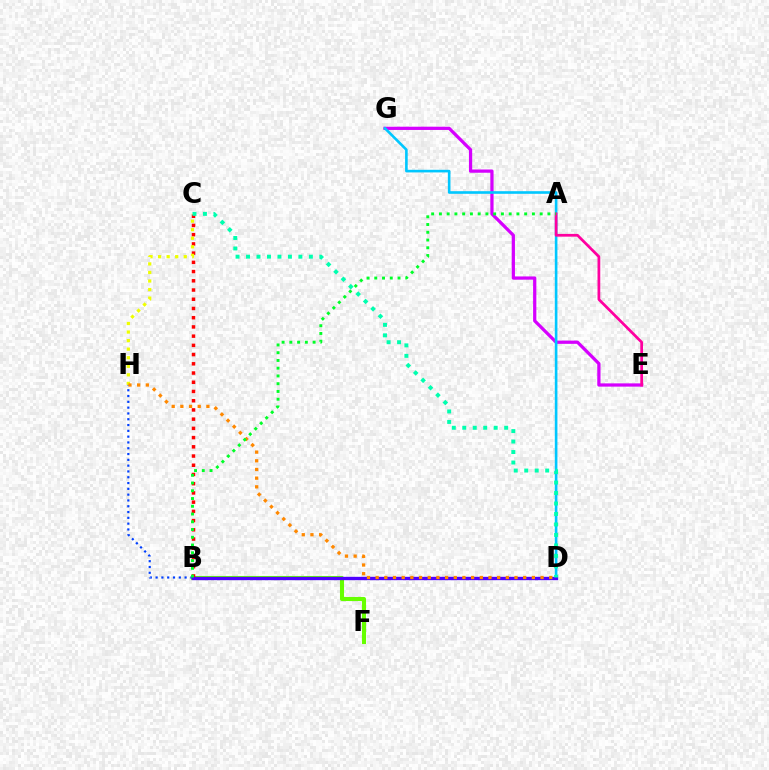{('B', 'F'): [{'color': '#66ff00', 'line_style': 'solid', 'thickness': 2.94}], ('B', 'C'): [{'color': '#ff0000', 'line_style': 'dotted', 'thickness': 2.51}], ('E', 'G'): [{'color': '#d600ff', 'line_style': 'solid', 'thickness': 2.34}], ('C', 'H'): [{'color': '#eeff00', 'line_style': 'dotted', 'thickness': 2.32}], ('D', 'G'): [{'color': '#00c7ff', 'line_style': 'solid', 'thickness': 1.89}], ('B', 'H'): [{'color': '#003fff', 'line_style': 'dotted', 'thickness': 1.58}], ('A', 'E'): [{'color': '#ff00a0', 'line_style': 'solid', 'thickness': 1.98}], ('B', 'D'): [{'color': '#4f00ff', 'line_style': 'solid', 'thickness': 2.41}], ('D', 'H'): [{'color': '#ff8800', 'line_style': 'dotted', 'thickness': 2.36}], ('A', 'B'): [{'color': '#00ff27', 'line_style': 'dotted', 'thickness': 2.11}], ('C', 'D'): [{'color': '#00ffaf', 'line_style': 'dotted', 'thickness': 2.85}]}